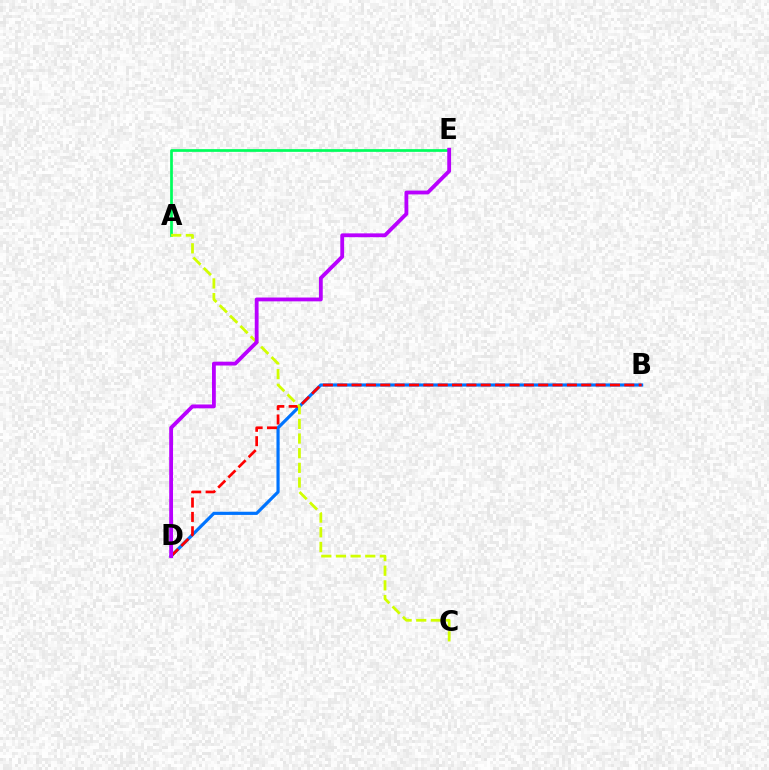{('A', 'E'): [{'color': '#00ff5c', 'line_style': 'solid', 'thickness': 1.96}], ('B', 'D'): [{'color': '#0074ff', 'line_style': 'solid', 'thickness': 2.28}, {'color': '#ff0000', 'line_style': 'dashed', 'thickness': 1.95}], ('A', 'C'): [{'color': '#d1ff00', 'line_style': 'dashed', 'thickness': 1.99}], ('D', 'E'): [{'color': '#b900ff', 'line_style': 'solid', 'thickness': 2.75}]}